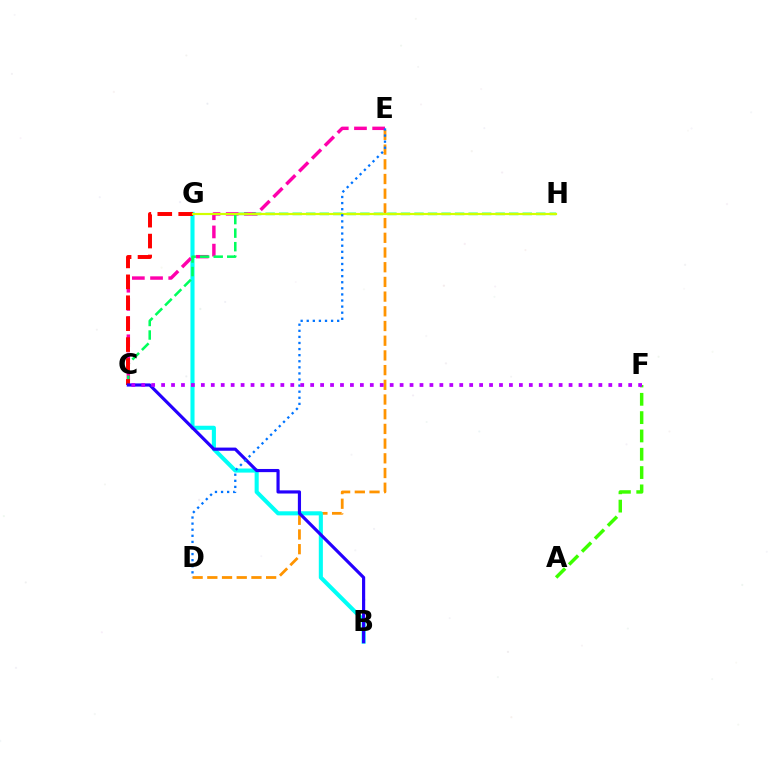{('D', 'E'): [{'color': '#ff9400', 'line_style': 'dashed', 'thickness': 2.0}, {'color': '#0074ff', 'line_style': 'dotted', 'thickness': 1.65}], ('B', 'G'): [{'color': '#00fff6', 'line_style': 'solid', 'thickness': 2.94}], ('C', 'E'): [{'color': '#ff00ac', 'line_style': 'dashed', 'thickness': 2.47}], ('C', 'H'): [{'color': '#00ff5c', 'line_style': 'dashed', 'thickness': 1.84}], ('C', 'G'): [{'color': '#ff0000', 'line_style': 'dashed', 'thickness': 2.84}], ('G', 'H'): [{'color': '#d1ff00', 'line_style': 'solid', 'thickness': 1.57}], ('B', 'C'): [{'color': '#2500ff', 'line_style': 'solid', 'thickness': 2.28}], ('A', 'F'): [{'color': '#3dff00', 'line_style': 'dashed', 'thickness': 2.49}], ('C', 'F'): [{'color': '#b900ff', 'line_style': 'dotted', 'thickness': 2.7}]}